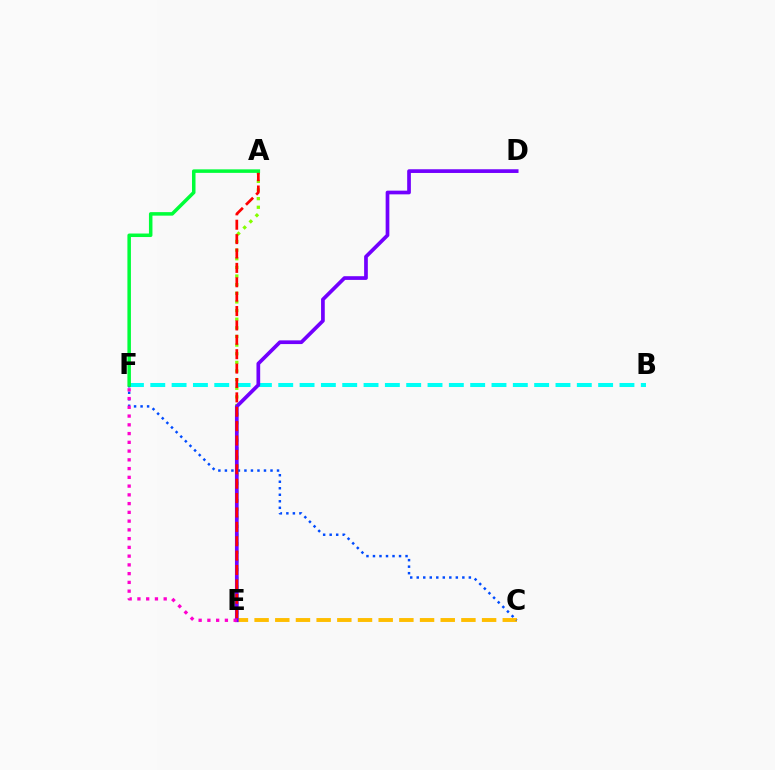{('B', 'F'): [{'color': '#00fff6', 'line_style': 'dashed', 'thickness': 2.9}], ('C', 'E'): [{'color': '#ffbd00', 'line_style': 'dashed', 'thickness': 2.81}], ('A', 'E'): [{'color': '#84ff00', 'line_style': 'dotted', 'thickness': 2.35}, {'color': '#ff0000', 'line_style': 'dashed', 'thickness': 1.95}], ('D', 'E'): [{'color': '#7200ff', 'line_style': 'solid', 'thickness': 2.67}], ('C', 'F'): [{'color': '#004bff', 'line_style': 'dotted', 'thickness': 1.77}], ('E', 'F'): [{'color': '#ff00cf', 'line_style': 'dotted', 'thickness': 2.38}], ('A', 'F'): [{'color': '#00ff39', 'line_style': 'solid', 'thickness': 2.53}]}